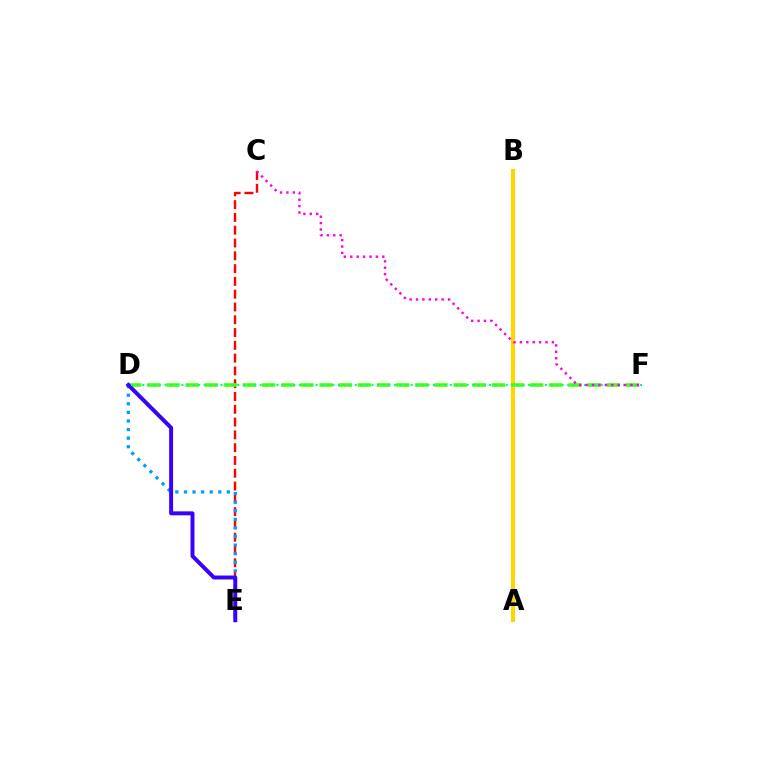{('A', 'B'): [{'color': '#ffd500', 'line_style': 'solid', 'thickness': 2.96}], ('C', 'E'): [{'color': '#ff0000', 'line_style': 'dashed', 'thickness': 1.74}], ('D', 'F'): [{'color': '#4fff00', 'line_style': 'dashed', 'thickness': 2.6}, {'color': '#00ff86', 'line_style': 'dotted', 'thickness': 1.52}], ('D', 'E'): [{'color': '#009eff', 'line_style': 'dotted', 'thickness': 2.33}, {'color': '#3700ff', 'line_style': 'solid', 'thickness': 2.84}], ('C', 'F'): [{'color': '#ff00ed', 'line_style': 'dotted', 'thickness': 1.74}]}